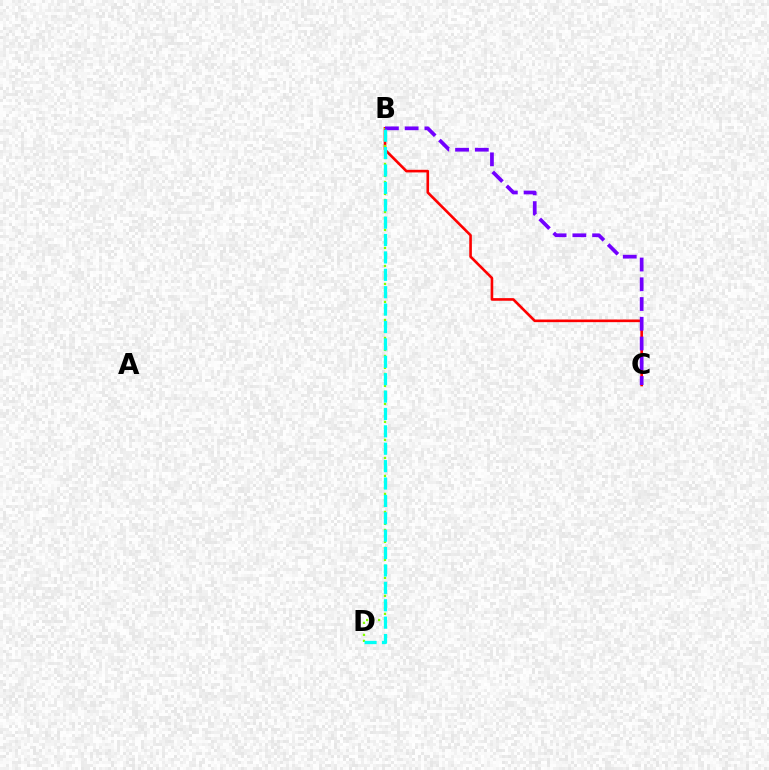{('B', 'C'): [{'color': '#ff0000', 'line_style': 'solid', 'thickness': 1.89}, {'color': '#7200ff', 'line_style': 'dashed', 'thickness': 2.68}], ('B', 'D'): [{'color': '#84ff00', 'line_style': 'dotted', 'thickness': 1.63}, {'color': '#00fff6', 'line_style': 'dashed', 'thickness': 2.36}]}